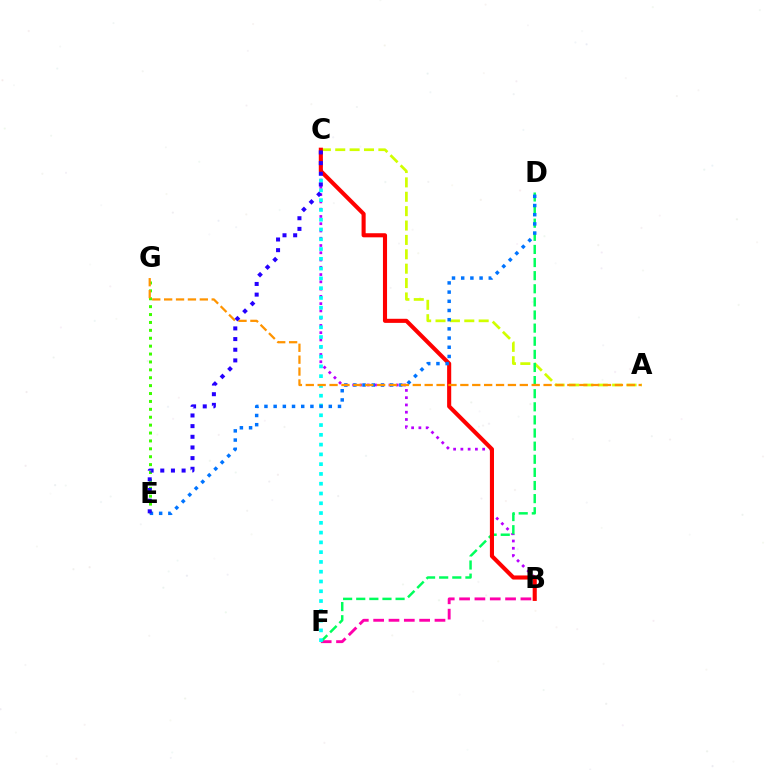{('B', 'C'): [{'color': '#b900ff', 'line_style': 'dotted', 'thickness': 1.97}, {'color': '#ff0000', 'line_style': 'solid', 'thickness': 2.95}], ('A', 'C'): [{'color': '#d1ff00', 'line_style': 'dashed', 'thickness': 1.95}], ('E', 'G'): [{'color': '#3dff00', 'line_style': 'dotted', 'thickness': 2.15}], ('B', 'F'): [{'color': '#ff00ac', 'line_style': 'dashed', 'thickness': 2.08}], ('D', 'F'): [{'color': '#00ff5c', 'line_style': 'dashed', 'thickness': 1.78}], ('C', 'F'): [{'color': '#00fff6', 'line_style': 'dotted', 'thickness': 2.66}], ('D', 'E'): [{'color': '#0074ff', 'line_style': 'dotted', 'thickness': 2.5}], ('A', 'G'): [{'color': '#ff9400', 'line_style': 'dashed', 'thickness': 1.62}], ('C', 'E'): [{'color': '#2500ff', 'line_style': 'dotted', 'thickness': 2.9}]}